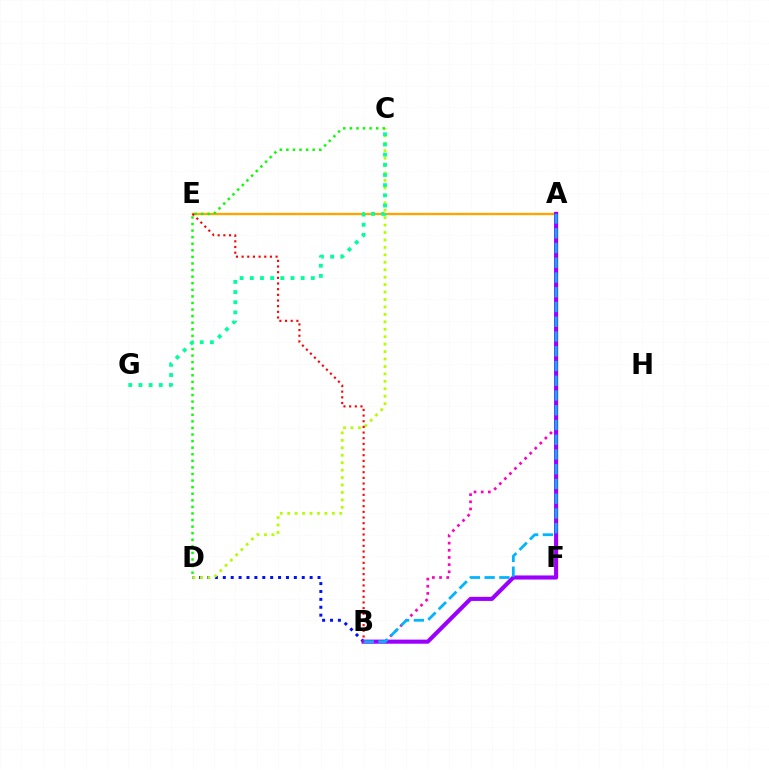{('B', 'D'): [{'color': '#0010ff', 'line_style': 'dotted', 'thickness': 2.14}], ('C', 'D'): [{'color': '#b3ff00', 'line_style': 'dotted', 'thickness': 2.02}, {'color': '#08ff00', 'line_style': 'dotted', 'thickness': 1.79}], ('A', 'B'): [{'color': '#ff00bd', 'line_style': 'dotted', 'thickness': 1.95}, {'color': '#9b00ff', 'line_style': 'solid', 'thickness': 2.95}, {'color': '#00b5ff', 'line_style': 'dashed', 'thickness': 2.0}], ('A', 'E'): [{'color': '#ffa500', 'line_style': 'solid', 'thickness': 1.69}], ('C', 'G'): [{'color': '#00ff9d', 'line_style': 'dotted', 'thickness': 2.76}], ('B', 'E'): [{'color': '#ff0000', 'line_style': 'dotted', 'thickness': 1.54}]}